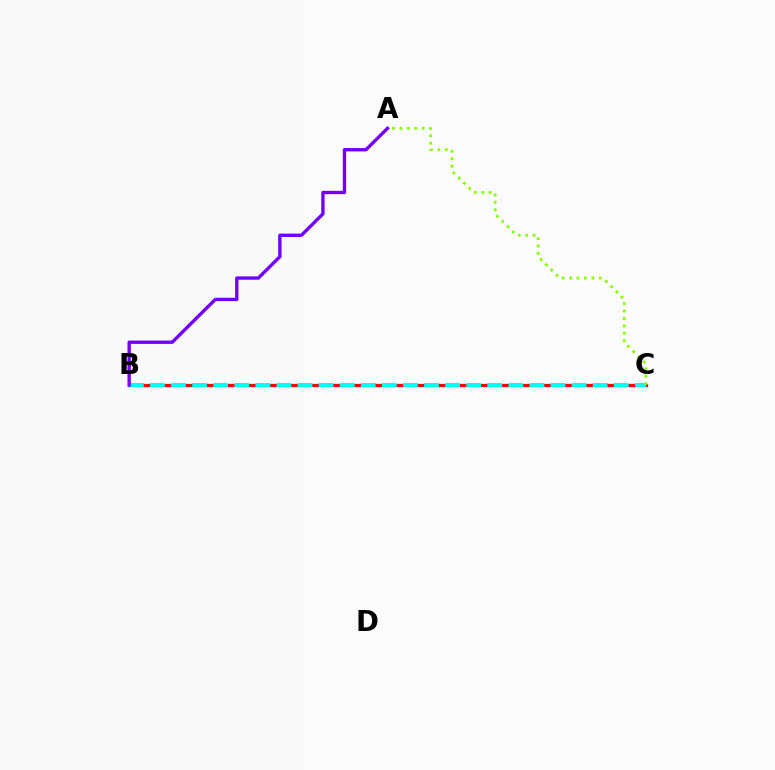{('B', 'C'): [{'color': '#ff0000', 'line_style': 'solid', 'thickness': 2.33}, {'color': '#00fff6', 'line_style': 'dashed', 'thickness': 2.86}], ('A', 'C'): [{'color': '#84ff00', 'line_style': 'dotted', 'thickness': 2.01}], ('A', 'B'): [{'color': '#7200ff', 'line_style': 'solid', 'thickness': 2.42}]}